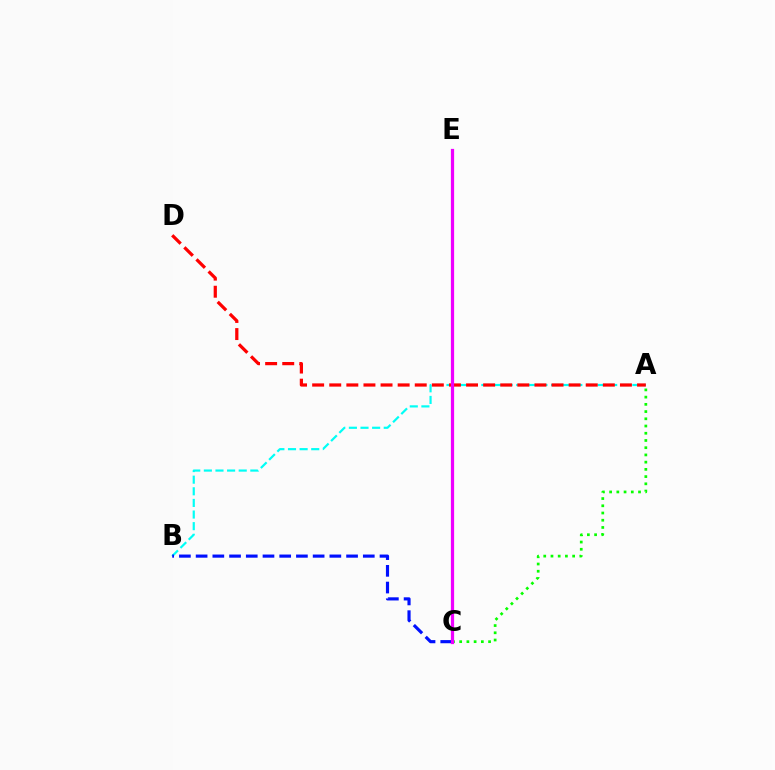{('C', 'E'): [{'color': '#fcf500', 'line_style': 'solid', 'thickness': 2.09}, {'color': '#ee00ff', 'line_style': 'solid', 'thickness': 2.33}], ('A', 'B'): [{'color': '#00fff6', 'line_style': 'dashed', 'thickness': 1.58}], ('B', 'C'): [{'color': '#0010ff', 'line_style': 'dashed', 'thickness': 2.27}], ('A', 'C'): [{'color': '#08ff00', 'line_style': 'dotted', 'thickness': 1.96}], ('A', 'D'): [{'color': '#ff0000', 'line_style': 'dashed', 'thickness': 2.32}]}